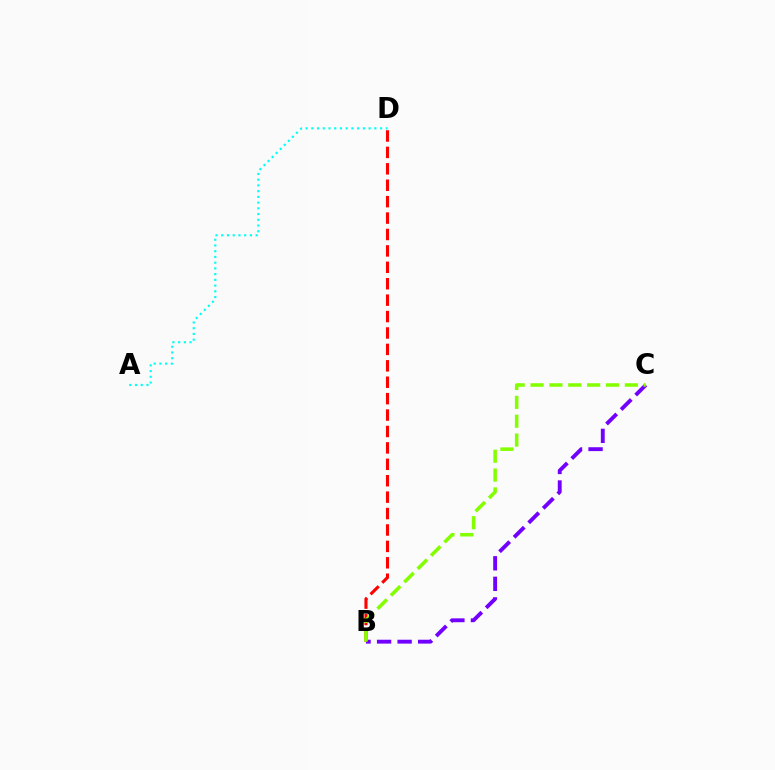{('B', 'C'): [{'color': '#7200ff', 'line_style': 'dashed', 'thickness': 2.79}, {'color': '#84ff00', 'line_style': 'dashed', 'thickness': 2.56}], ('B', 'D'): [{'color': '#ff0000', 'line_style': 'dashed', 'thickness': 2.23}], ('A', 'D'): [{'color': '#00fff6', 'line_style': 'dotted', 'thickness': 1.56}]}